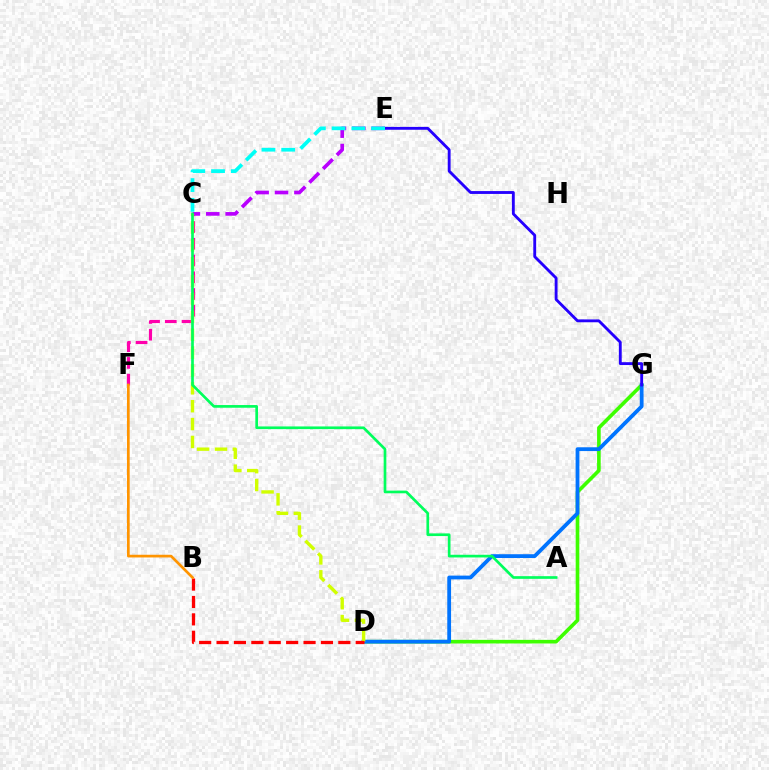{('D', 'G'): [{'color': '#3dff00', 'line_style': 'solid', 'thickness': 2.62}, {'color': '#0074ff', 'line_style': 'solid', 'thickness': 2.73}], ('E', 'G'): [{'color': '#2500ff', 'line_style': 'solid', 'thickness': 2.06}], ('C', 'F'): [{'color': '#ff00ac', 'line_style': 'dashed', 'thickness': 2.27}], ('C', 'E'): [{'color': '#b900ff', 'line_style': 'dashed', 'thickness': 2.64}, {'color': '#00fff6', 'line_style': 'dashed', 'thickness': 2.68}], ('C', 'D'): [{'color': '#d1ff00', 'line_style': 'dashed', 'thickness': 2.43}], ('B', 'D'): [{'color': '#ff0000', 'line_style': 'dashed', 'thickness': 2.36}], ('A', 'C'): [{'color': '#00ff5c', 'line_style': 'solid', 'thickness': 1.93}], ('B', 'F'): [{'color': '#ff9400', 'line_style': 'solid', 'thickness': 1.94}]}